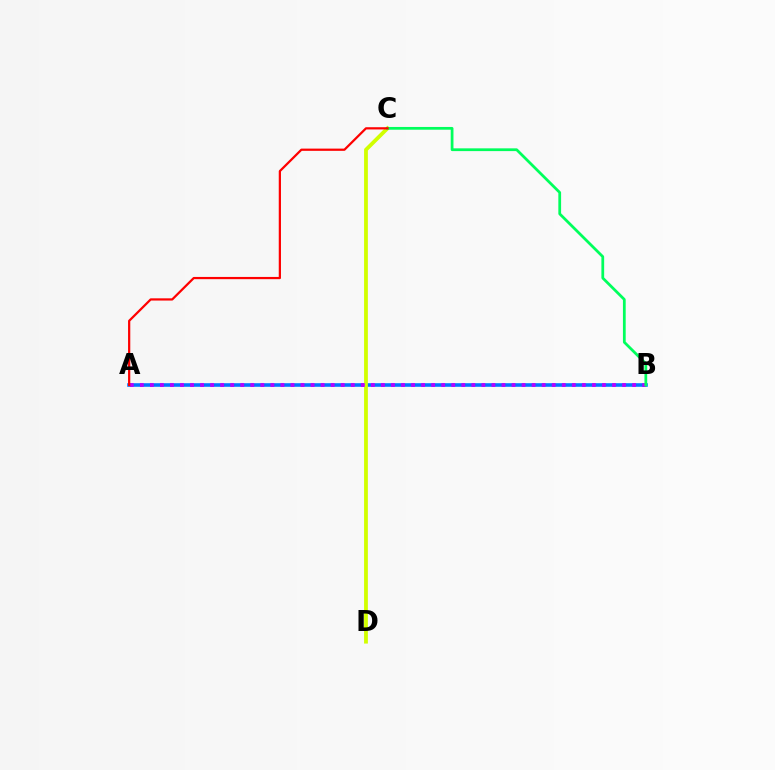{('A', 'B'): [{'color': '#0074ff', 'line_style': 'solid', 'thickness': 2.58}, {'color': '#b900ff', 'line_style': 'dotted', 'thickness': 2.73}], ('C', 'D'): [{'color': '#d1ff00', 'line_style': 'solid', 'thickness': 2.73}], ('B', 'C'): [{'color': '#00ff5c', 'line_style': 'solid', 'thickness': 1.98}], ('A', 'C'): [{'color': '#ff0000', 'line_style': 'solid', 'thickness': 1.61}]}